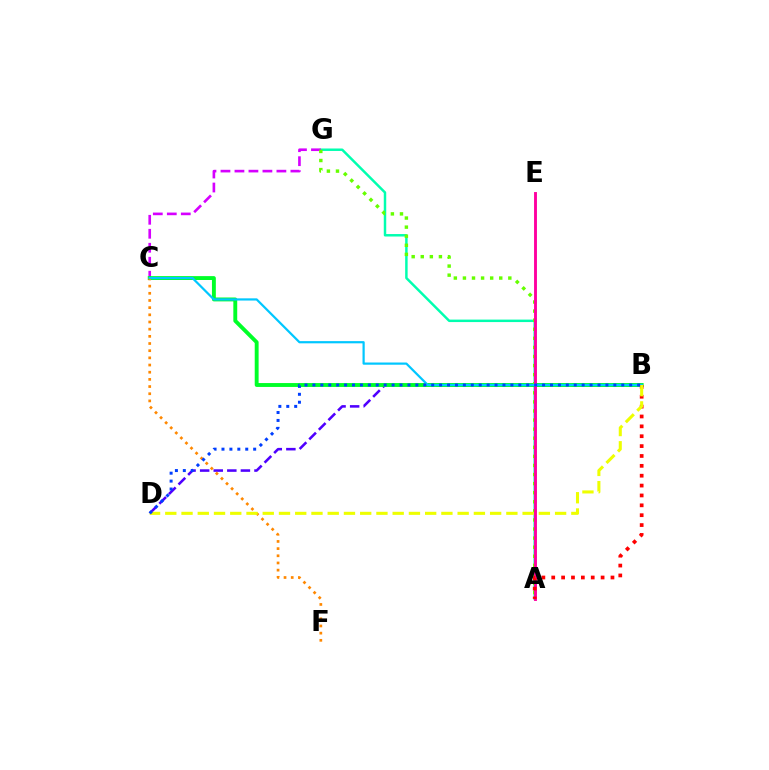{('A', 'G'): [{'color': '#00ffaf', 'line_style': 'solid', 'thickness': 1.78}, {'color': '#66ff00', 'line_style': 'dotted', 'thickness': 2.47}], ('C', 'G'): [{'color': '#d600ff', 'line_style': 'dashed', 'thickness': 1.9}], ('B', 'D'): [{'color': '#4f00ff', 'line_style': 'dashed', 'thickness': 1.85}, {'color': '#eeff00', 'line_style': 'dashed', 'thickness': 2.21}, {'color': '#003fff', 'line_style': 'dotted', 'thickness': 2.15}], ('B', 'C'): [{'color': '#00ff27', 'line_style': 'solid', 'thickness': 2.8}, {'color': '#00c7ff', 'line_style': 'solid', 'thickness': 1.59}], ('C', 'F'): [{'color': '#ff8800', 'line_style': 'dotted', 'thickness': 1.95}], ('A', 'E'): [{'color': '#ff00a0', 'line_style': 'solid', 'thickness': 2.08}], ('A', 'B'): [{'color': '#ff0000', 'line_style': 'dotted', 'thickness': 2.68}]}